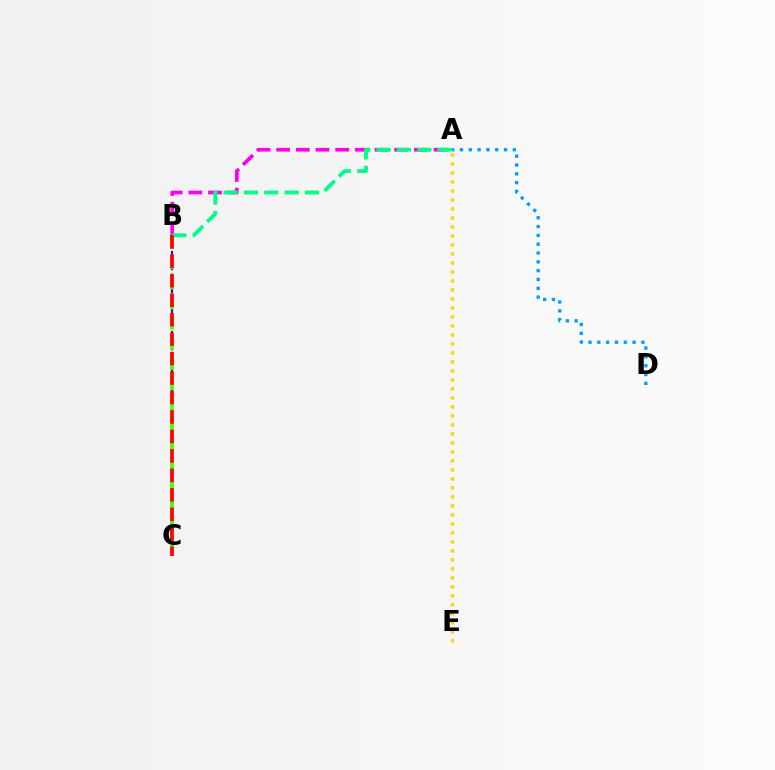{('A', 'E'): [{'color': '#ffd500', 'line_style': 'dotted', 'thickness': 2.44}], ('A', 'B'): [{'color': '#ff00ed', 'line_style': 'dashed', 'thickness': 2.67}, {'color': '#00ff86', 'line_style': 'dashed', 'thickness': 2.77}], ('B', 'C'): [{'color': '#3700ff', 'line_style': 'dashed', 'thickness': 1.55}, {'color': '#4fff00', 'line_style': 'dashed', 'thickness': 2.74}, {'color': '#ff0000', 'line_style': 'dashed', 'thickness': 2.64}], ('A', 'D'): [{'color': '#009eff', 'line_style': 'dotted', 'thickness': 2.39}]}